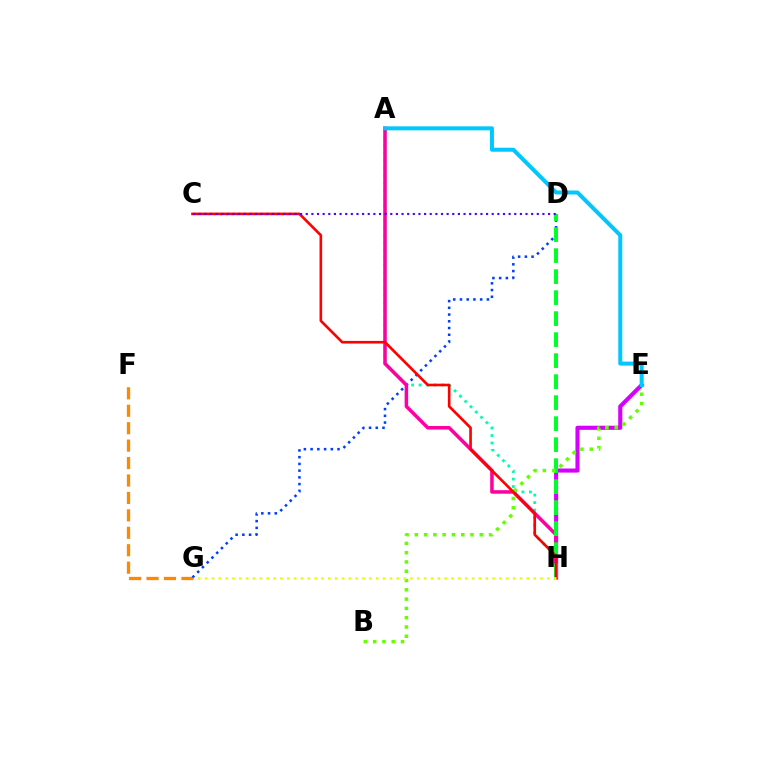{('E', 'H'): [{'color': '#d600ff', 'line_style': 'solid', 'thickness': 2.96}], ('A', 'H'): [{'color': '#00ffaf', 'line_style': 'dotted', 'thickness': 2.03}, {'color': '#ff00a0', 'line_style': 'solid', 'thickness': 2.54}], ('F', 'G'): [{'color': '#ff8800', 'line_style': 'dashed', 'thickness': 2.37}], ('D', 'G'): [{'color': '#003fff', 'line_style': 'dotted', 'thickness': 1.83}], ('D', 'H'): [{'color': '#00ff27', 'line_style': 'dashed', 'thickness': 2.85}], ('B', 'E'): [{'color': '#66ff00', 'line_style': 'dotted', 'thickness': 2.52}], ('C', 'H'): [{'color': '#ff0000', 'line_style': 'solid', 'thickness': 1.9}], ('A', 'E'): [{'color': '#00c7ff', 'line_style': 'solid', 'thickness': 2.88}], ('G', 'H'): [{'color': '#eeff00', 'line_style': 'dotted', 'thickness': 1.86}], ('C', 'D'): [{'color': '#4f00ff', 'line_style': 'dotted', 'thickness': 1.53}]}